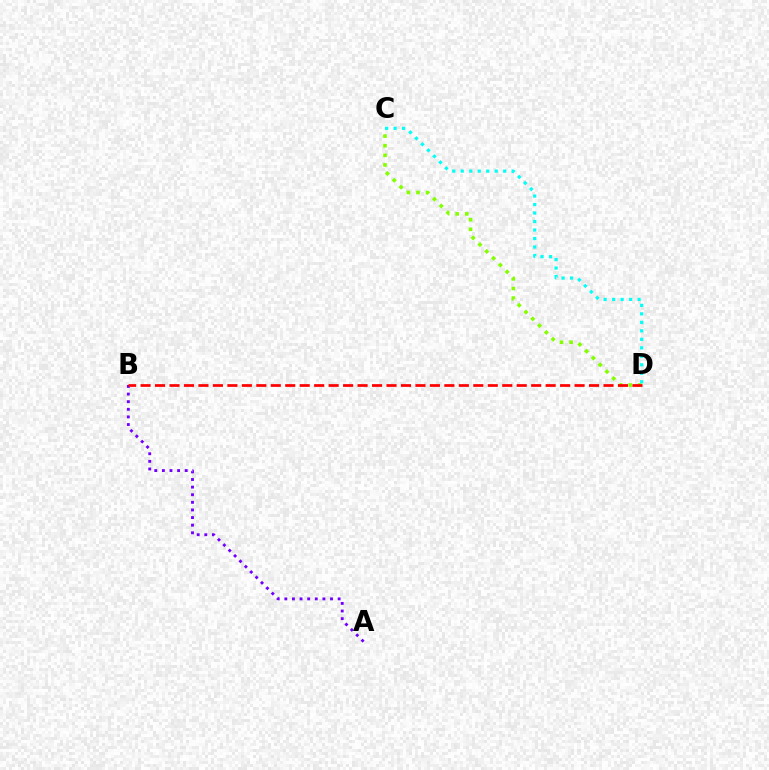{('C', 'D'): [{'color': '#84ff00', 'line_style': 'dotted', 'thickness': 2.61}, {'color': '#00fff6', 'line_style': 'dotted', 'thickness': 2.31}], ('A', 'B'): [{'color': '#7200ff', 'line_style': 'dotted', 'thickness': 2.07}], ('B', 'D'): [{'color': '#ff0000', 'line_style': 'dashed', 'thickness': 1.97}]}